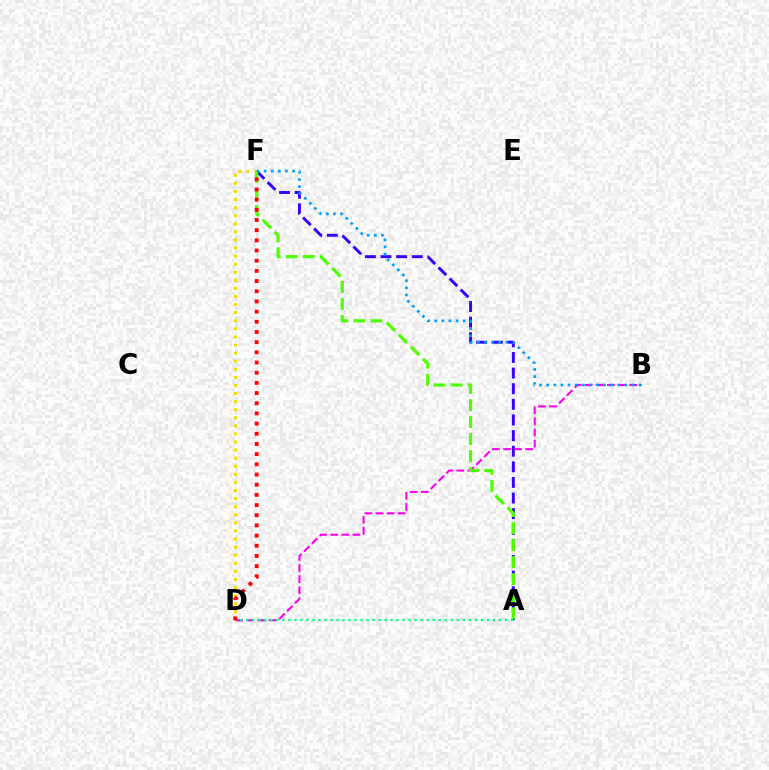{('A', 'F'): [{'color': '#3700ff', 'line_style': 'dashed', 'thickness': 2.12}, {'color': '#4fff00', 'line_style': 'dashed', 'thickness': 2.31}], ('D', 'F'): [{'color': '#ffd500', 'line_style': 'dotted', 'thickness': 2.2}, {'color': '#ff0000', 'line_style': 'dotted', 'thickness': 2.77}], ('B', 'D'): [{'color': '#ff00ed', 'line_style': 'dashed', 'thickness': 1.51}], ('A', 'D'): [{'color': '#00ff86', 'line_style': 'dotted', 'thickness': 1.63}], ('B', 'F'): [{'color': '#009eff', 'line_style': 'dotted', 'thickness': 1.93}]}